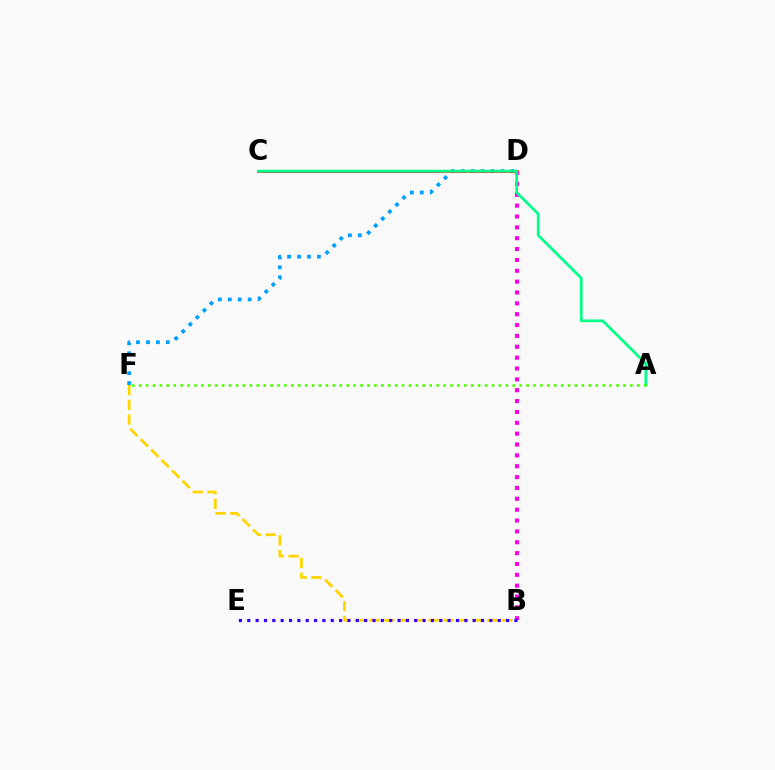{('D', 'F'): [{'color': '#009eff', 'line_style': 'dotted', 'thickness': 2.7}], ('C', 'D'): [{'color': '#ff0000', 'line_style': 'solid', 'thickness': 1.88}], ('B', 'D'): [{'color': '#ff00ed', 'line_style': 'dotted', 'thickness': 2.95}], ('A', 'C'): [{'color': '#00ff86', 'line_style': 'solid', 'thickness': 1.97}], ('B', 'F'): [{'color': '#ffd500', 'line_style': 'dashed', 'thickness': 2.0}], ('B', 'E'): [{'color': '#3700ff', 'line_style': 'dotted', 'thickness': 2.27}], ('A', 'F'): [{'color': '#4fff00', 'line_style': 'dotted', 'thickness': 1.88}]}